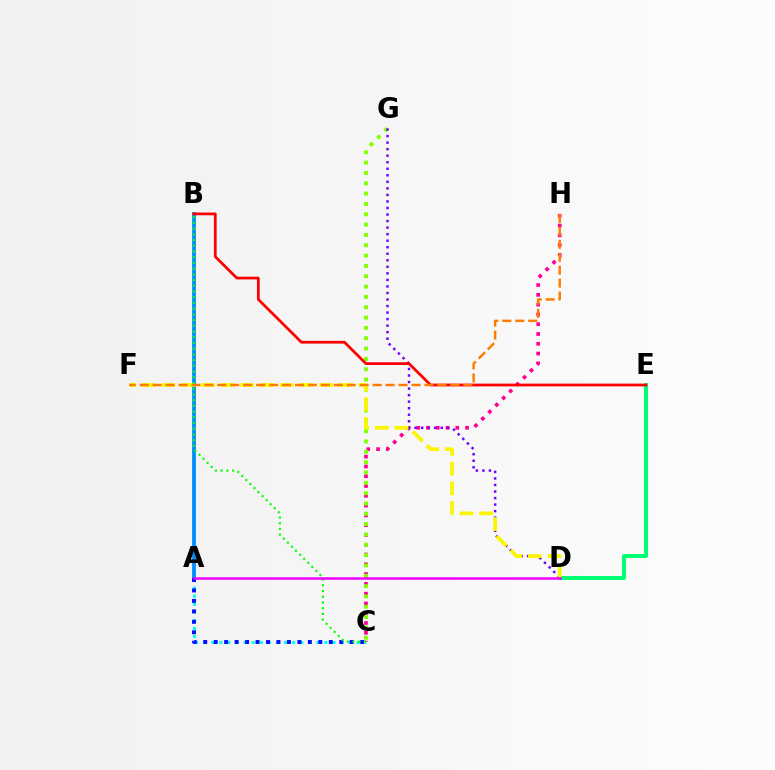{('A', 'C'): [{'color': '#00fff6', 'line_style': 'dotted', 'thickness': 2.2}, {'color': '#0010ff', 'line_style': 'dotted', 'thickness': 2.84}], ('D', 'E'): [{'color': '#00ff74', 'line_style': 'solid', 'thickness': 2.9}], ('C', 'H'): [{'color': '#ff0094', 'line_style': 'dotted', 'thickness': 2.66}], ('C', 'G'): [{'color': '#84ff00', 'line_style': 'dotted', 'thickness': 2.81}], ('A', 'B'): [{'color': '#008cff', 'line_style': 'solid', 'thickness': 2.72}], ('D', 'G'): [{'color': '#7200ff', 'line_style': 'dotted', 'thickness': 1.78}], ('B', 'E'): [{'color': '#ff0000', 'line_style': 'solid', 'thickness': 1.98}], ('D', 'F'): [{'color': '#fcf500', 'line_style': 'dashed', 'thickness': 2.68}], ('B', 'C'): [{'color': '#08ff00', 'line_style': 'dotted', 'thickness': 1.55}], ('F', 'H'): [{'color': '#ff7c00', 'line_style': 'dashed', 'thickness': 1.76}], ('A', 'D'): [{'color': '#ee00ff', 'line_style': 'solid', 'thickness': 1.82}]}